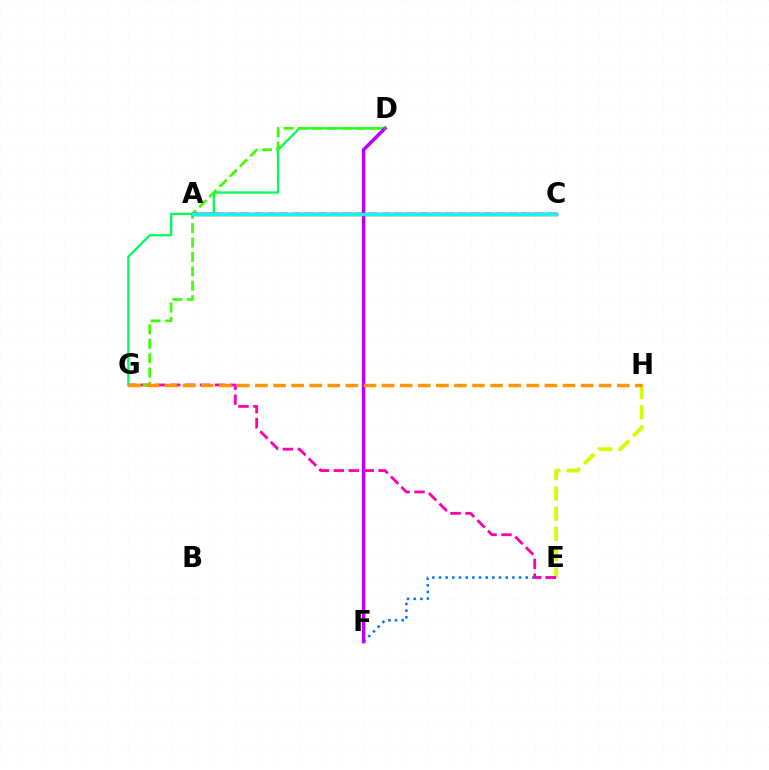{('D', 'G'): [{'color': '#00ff5c', 'line_style': 'solid', 'thickness': 1.65}, {'color': '#3dff00', 'line_style': 'dashed', 'thickness': 1.96}], ('E', 'F'): [{'color': '#0074ff', 'line_style': 'dotted', 'thickness': 1.81}], ('A', 'C'): [{'color': '#2500ff', 'line_style': 'dashed', 'thickness': 1.73}, {'color': '#ff0000', 'line_style': 'solid', 'thickness': 2.48}, {'color': '#00fff6', 'line_style': 'solid', 'thickness': 2.41}], ('D', 'F'): [{'color': '#b900ff', 'line_style': 'solid', 'thickness': 2.52}], ('E', 'H'): [{'color': '#d1ff00', 'line_style': 'dashed', 'thickness': 2.75}], ('E', 'G'): [{'color': '#ff00ac', 'line_style': 'dashed', 'thickness': 2.03}], ('G', 'H'): [{'color': '#ff9400', 'line_style': 'dashed', 'thickness': 2.46}]}